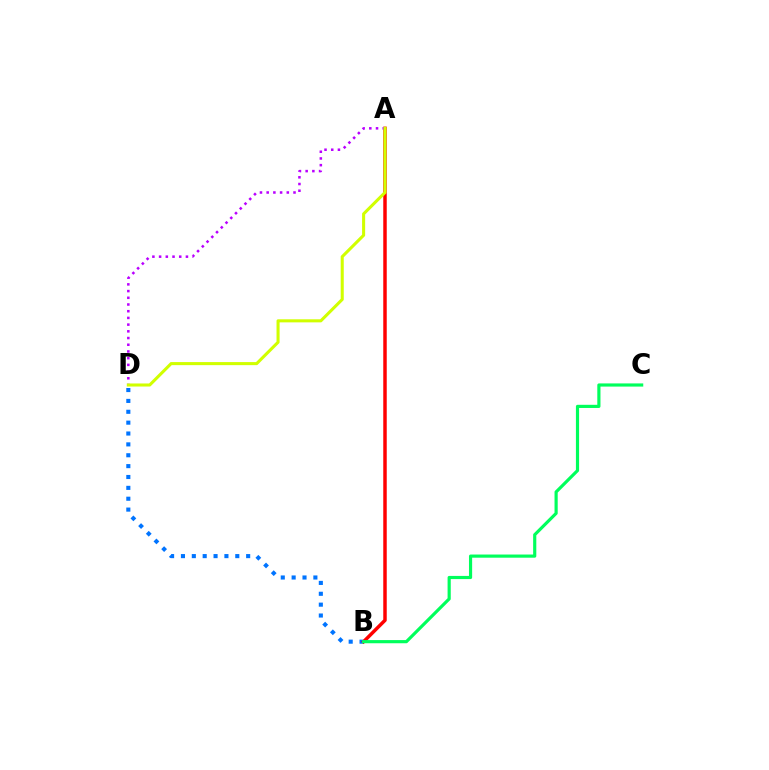{('B', 'D'): [{'color': '#0074ff', 'line_style': 'dotted', 'thickness': 2.95}], ('A', 'B'): [{'color': '#ff0000', 'line_style': 'solid', 'thickness': 2.5}], ('A', 'D'): [{'color': '#b900ff', 'line_style': 'dotted', 'thickness': 1.82}, {'color': '#d1ff00', 'line_style': 'solid', 'thickness': 2.21}], ('B', 'C'): [{'color': '#00ff5c', 'line_style': 'solid', 'thickness': 2.28}]}